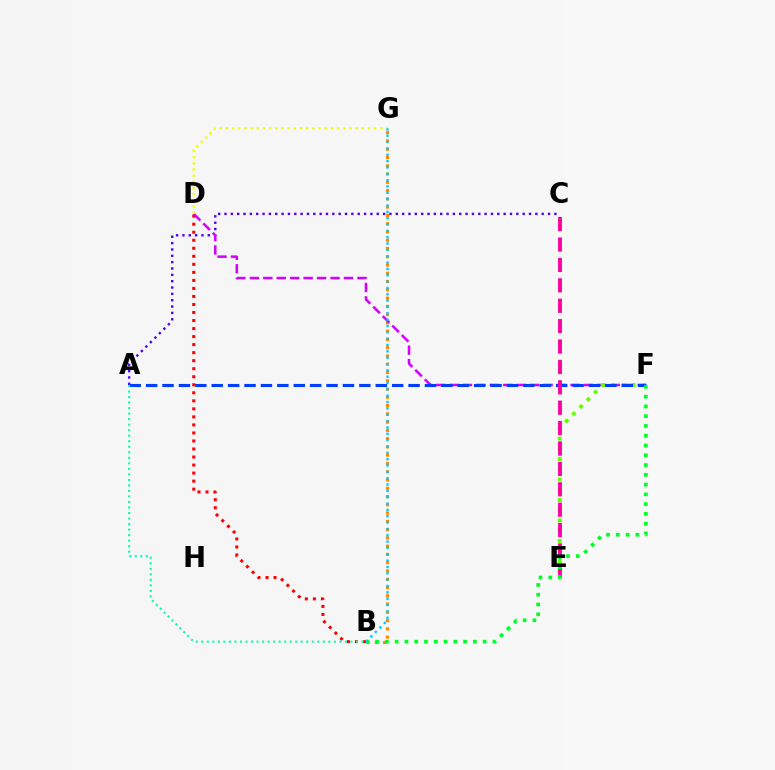{('A', 'C'): [{'color': '#4f00ff', 'line_style': 'dotted', 'thickness': 1.72}], ('B', 'D'): [{'color': '#ff0000', 'line_style': 'dotted', 'thickness': 2.18}], ('B', 'G'): [{'color': '#ff8800', 'line_style': 'dotted', 'thickness': 2.25}, {'color': '#00c7ff', 'line_style': 'dotted', 'thickness': 1.72}], ('D', 'F'): [{'color': '#d600ff', 'line_style': 'dashed', 'thickness': 1.83}], ('E', 'F'): [{'color': '#66ff00', 'line_style': 'dotted', 'thickness': 2.78}], ('A', 'F'): [{'color': '#003fff', 'line_style': 'dashed', 'thickness': 2.23}], ('A', 'B'): [{'color': '#00ffaf', 'line_style': 'dotted', 'thickness': 1.5}], ('D', 'G'): [{'color': '#eeff00', 'line_style': 'dotted', 'thickness': 1.68}], ('C', 'E'): [{'color': '#ff00a0', 'line_style': 'dashed', 'thickness': 2.77}], ('B', 'F'): [{'color': '#00ff27', 'line_style': 'dotted', 'thickness': 2.66}]}